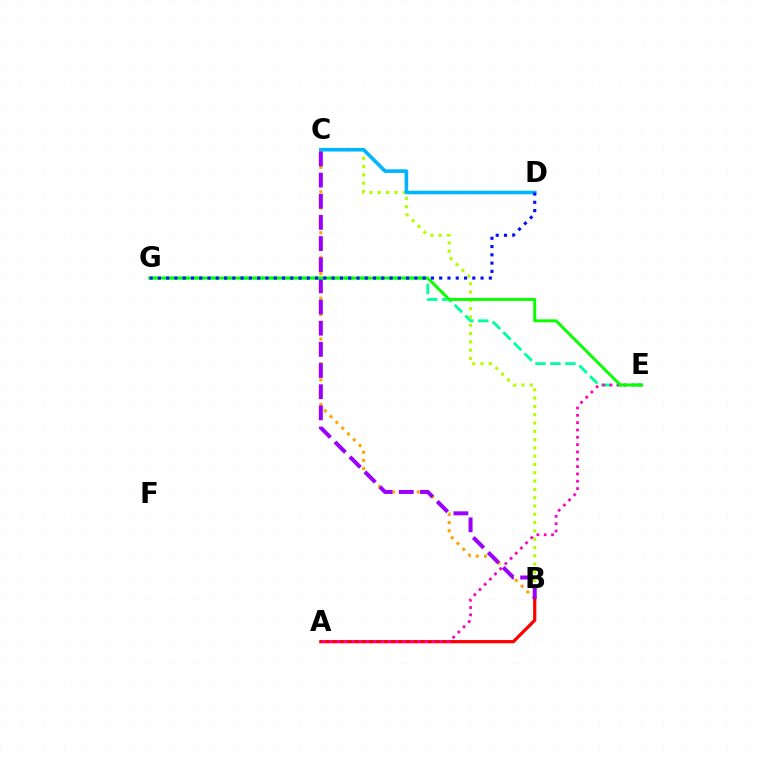{('B', 'C'): [{'color': '#ffa500', 'line_style': 'dotted', 'thickness': 2.22}, {'color': '#b3ff00', 'line_style': 'dotted', 'thickness': 2.25}, {'color': '#9b00ff', 'line_style': 'dashed', 'thickness': 2.87}], ('E', 'G'): [{'color': '#00ff9d', 'line_style': 'dashed', 'thickness': 2.03}, {'color': '#08ff00', 'line_style': 'solid', 'thickness': 2.11}], ('A', 'B'): [{'color': '#ff0000', 'line_style': 'solid', 'thickness': 2.33}], ('C', 'D'): [{'color': '#00b5ff', 'line_style': 'solid', 'thickness': 2.6}], ('A', 'E'): [{'color': '#ff00bd', 'line_style': 'dotted', 'thickness': 1.99}], ('D', 'G'): [{'color': '#0010ff', 'line_style': 'dotted', 'thickness': 2.25}]}